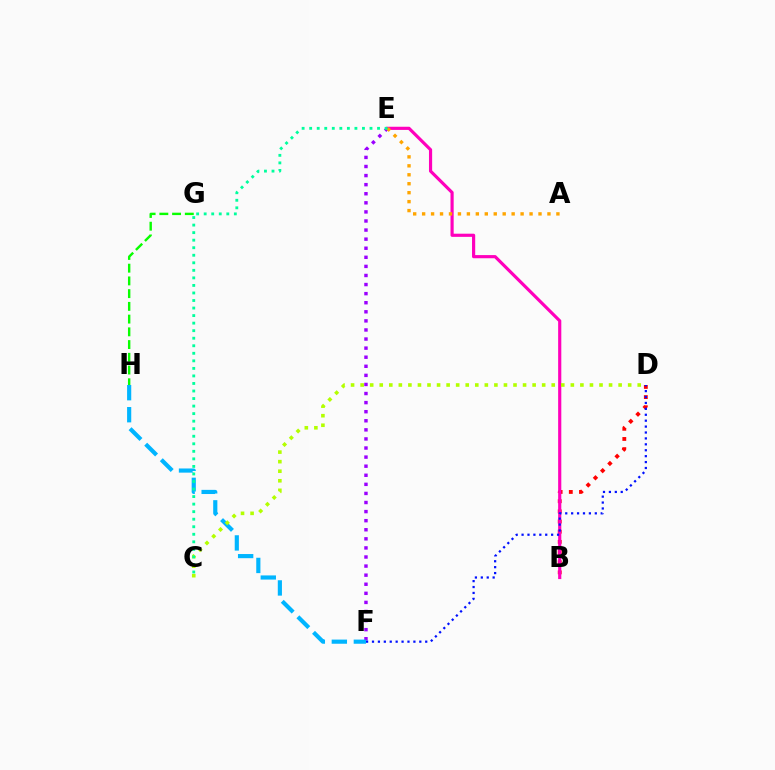{('B', 'D'): [{'color': '#ff0000', 'line_style': 'dotted', 'thickness': 2.76}], ('B', 'E'): [{'color': '#ff00bd', 'line_style': 'solid', 'thickness': 2.28}], ('E', 'F'): [{'color': '#9b00ff', 'line_style': 'dotted', 'thickness': 2.47}], ('G', 'H'): [{'color': '#08ff00', 'line_style': 'dashed', 'thickness': 1.73}], ('D', 'F'): [{'color': '#0010ff', 'line_style': 'dotted', 'thickness': 1.61}], ('F', 'H'): [{'color': '#00b5ff', 'line_style': 'dashed', 'thickness': 2.99}], ('A', 'E'): [{'color': '#ffa500', 'line_style': 'dotted', 'thickness': 2.43}], ('C', 'D'): [{'color': '#b3ff00', 'line_style': 'dotted', 'thickness': 2.6}], ('C', 'E'): [{'color': '#00ff9d', 'line_style': 'dotted', 'thickness': 2.05}]}